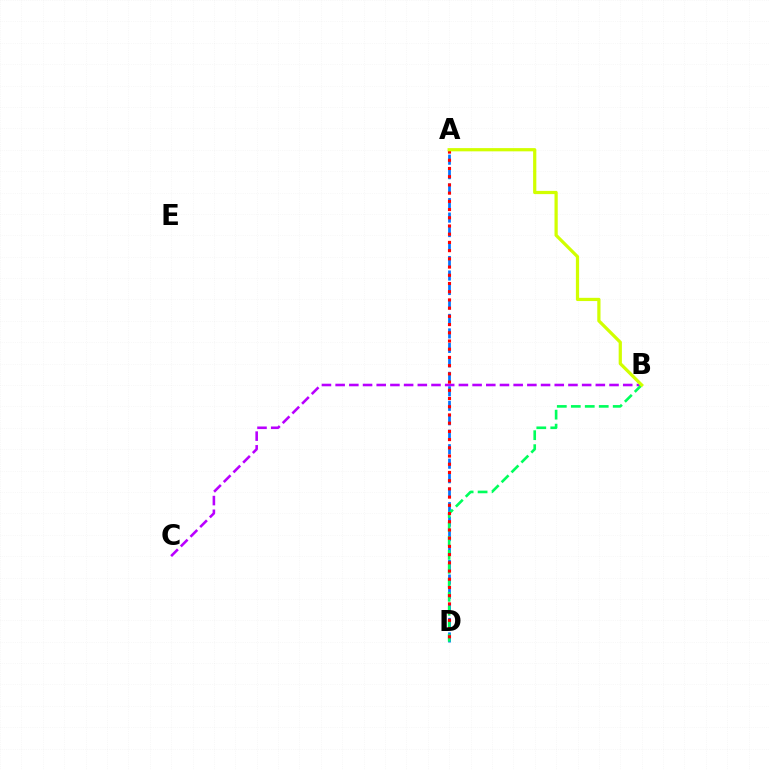{('B', 'C'): [{'color': '#b900ff', 'line_style': 'dashed', 'thickness': 1.86}], ('A', 'D'): [{'color': '#0074ff', 'line_style': 'dashed', 'thickness': 1.97}, {'color': '#ff0000', 'line_style': 'dotted', 'thickness': 2.23}], ('B', 'D'): [{'color': '#00ff5c', 'line_style': 'dashed', 'thickness': 1.9}], ('A', 'B'): [{'color': '#d1ff00', 'line_style': 'solid', 'thickness': 2.32}]}